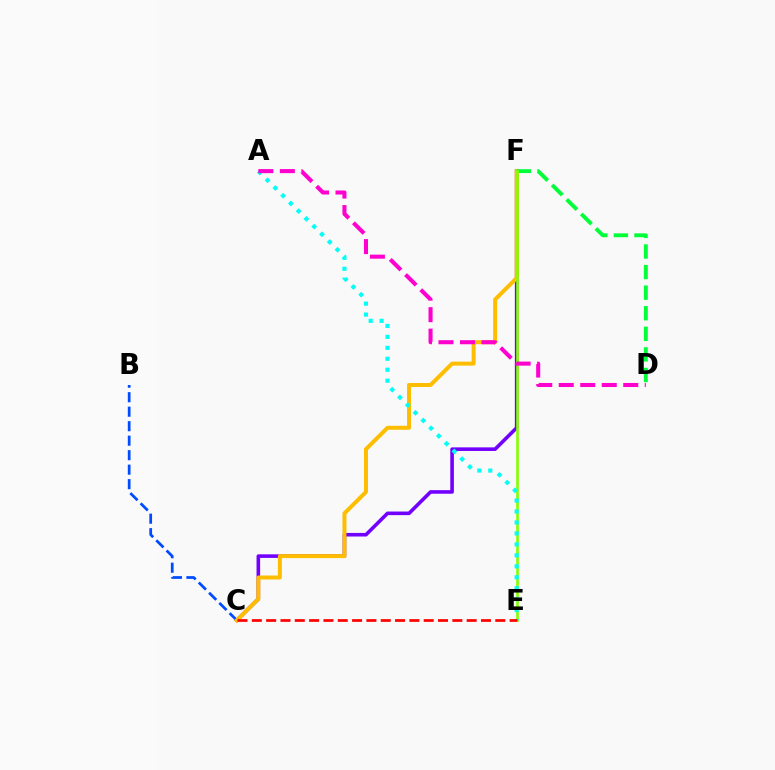{('C', 'F'): [{'color': '#7200ff', 'line_style': 'solid', 'thickness': 2.58}, {'color': '#ffbd00', 'line_style': 'solid', 'thickness': 2.86}], ('B', 'C'): [{'color': '#004bff', 'line_style': 'dashed', 'thickness': 1.97}], ('D', 'F'): [{'color': '#00ff39', 'line_style': 'dashed', 'thickness': 2.8}], ('E', 'F'): [{'color': '#84ff00', 'line_style': 'solid', 'thickness': 1.89}], ('A', 'E'): [{'color': '#00fff6', 'line_style': 'dotted', 'thickness': 2.98}], ('A', 'D'): [{'color': '#ff00cf', 'line_style': 'dashed', 'thickness': 2.92}], ('C', 'E'): [{'color': '#ff0000', 'line_style': 'dashed', 'thickness': 1.95}]}